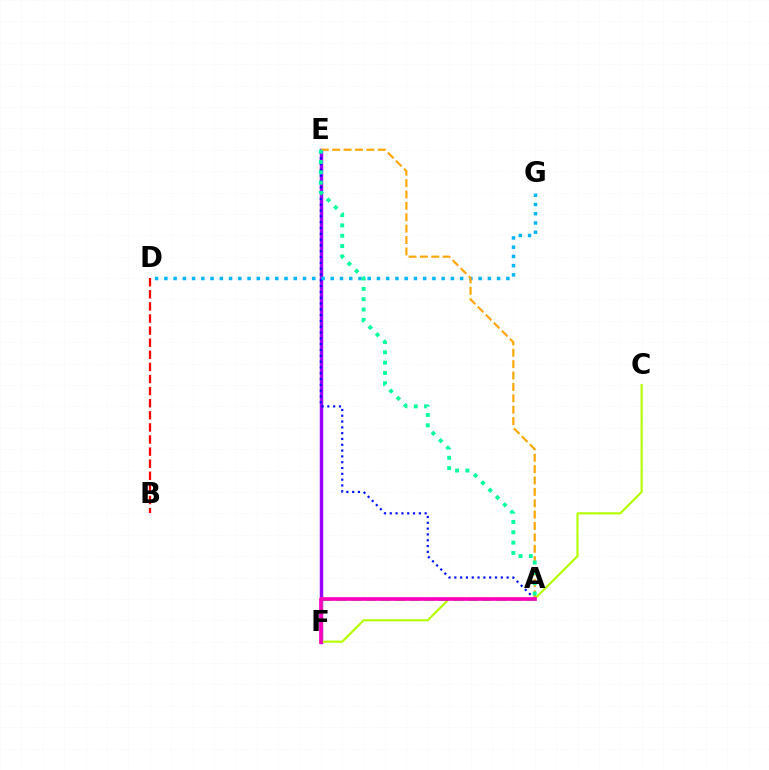{('B', 'D'): [{'color': '#ff0000', 'line_style': 'dashed', 'thickness': 1.64}], ('E', 'F'): [{'color': '#9b00ff', 'line_style': 'solid', 'thickness': 2.48}], ('C', 'F'): [{'color': '#b3ff00', 'line_style': 'solid', 'thickness': 1.54}], ('A', 'F'): [{'color': '#08ff00', 'line_style': 'dashed', 'thickness': 1.98}, {'color': '#ff00bd', 'line_style': 'solid', 'thickness': 2.64}], ('D', 'G'): [{'color': '#00b5ff', 'line_style': 'dotted', 'thickness': 2.51}], ('A', 'E'): [{'color': '#0010ff', 'line_style': 'dotted', 'thickness': 1.58}, {'color': '#ffa500', 'line_style': 'dashed', 'thickness': 1.55}, {'color': '#00ff9d', 'line_style': 'dotted', 'thickness': 2.81}]}